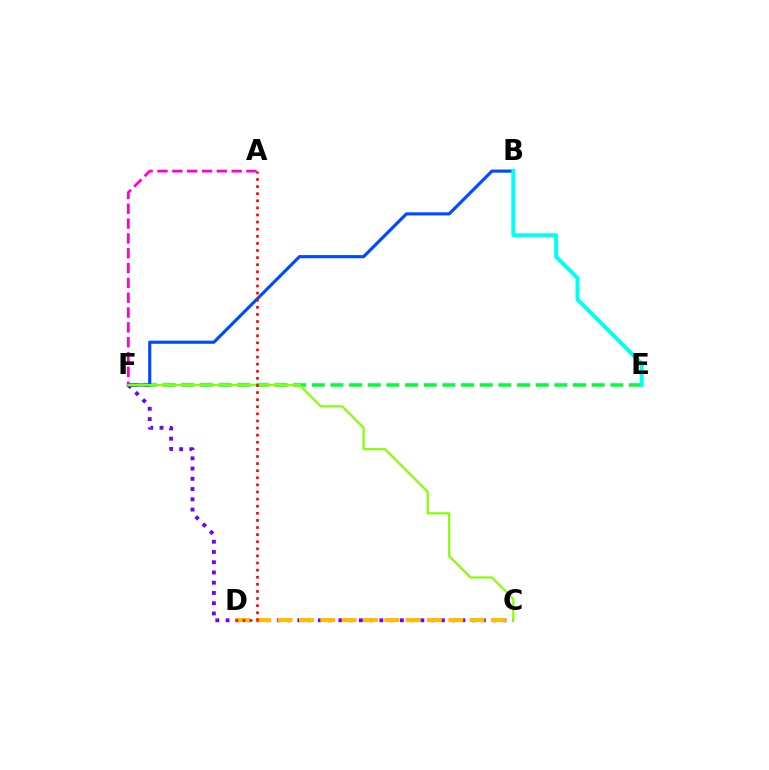{('C', 'F'): [{'color': '#7200ff', 'line_style': 'dotted', 'thickness': 2.79}, {'color': '#84ff00', 'line_style': 'solid', 'thickness': 1.57}], ('C', 'D'): [{'color': '#ffbd00', 'line_style': 'dashed', 'thickness': 2.9}], ('E', 'F'): [{'color': '#00ff39', 'line_style': 'dashed', 'thickness': 2.53}], ('B', 'F'): [{'color': '#004bff', 'line_style': 'solid', 'thickness': 2.27}], ('A', 'F'): [{'color': '#ff00cf', 'line_style': 'dashed', 'thickness': 2.01}], ('B', 'E'): [{'color': '#00fff6', 'line_style': 'solid', 'thickness': 2.85}], ('A', 'D'): [{'color': '#ff0000', 'line_style': 'dotted', 'thickness': 1.93}]}